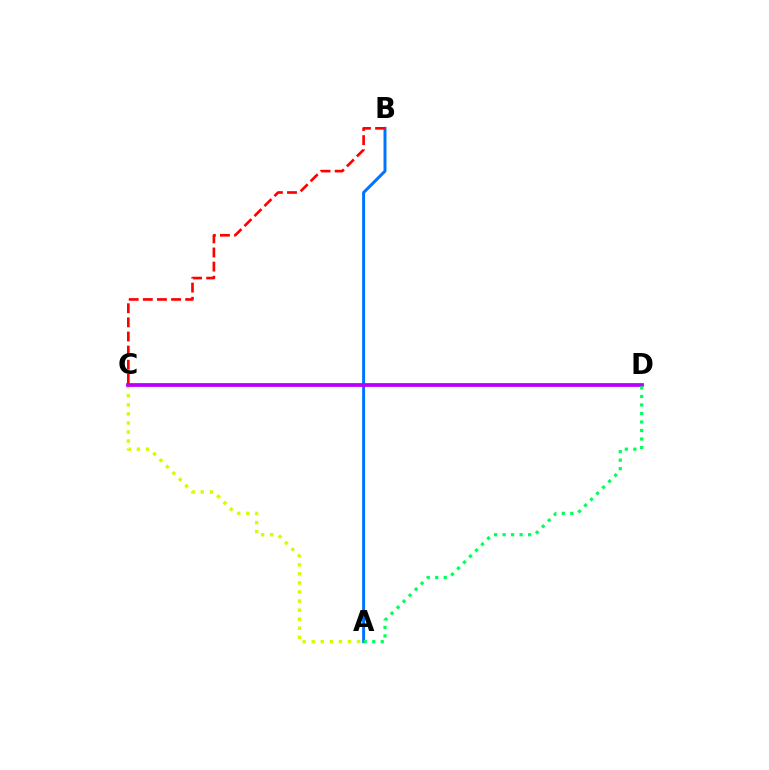{('A', 'C'): [{'color': '#d1ff00', 'line_style': 'dotted', 'thickness': 2.46}], ('A', 'B'): [{'color': '#0074ff', 'line_style': 'solid', 'thickness': 2.14}], ('C', 'D'): [{'color': '#b900ff', 'line_style': 'solid', 'thickness': 2.71}], ('A', 'D'): [{'color': '#00ff5c', 'line_style': 'dotted', 'thickness': 2.31}], ('B', 'C'): [{'color': '#ff0000', 'line_style': 'dashed', 'thickness': 1.92}]}